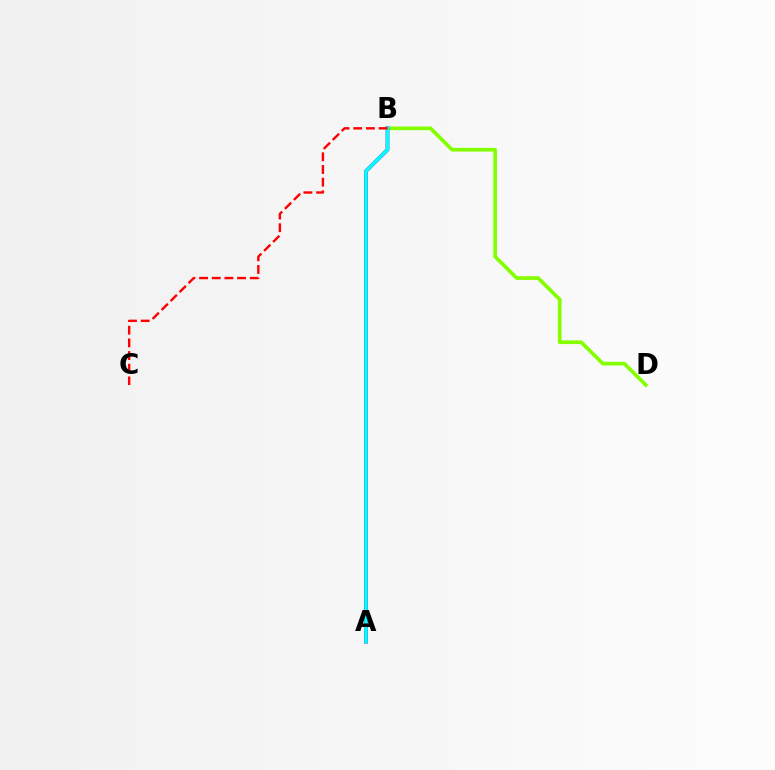{('B', 'D'): [{'color': '#84ff00', 'line_style': 'solid', 'thickness': 2.65}], ('A', 'B'): [{'color': '#7200ff', 'line_style': 'solid', 'thickness': 2.63}, {'color': '#00fff6', 'line_style': 'solid', 'thickness': 2.48}], ('B', 'C'): [{'color': '#ff0000', 'line_style': 'dashed', 'thickness': 1.72}]}